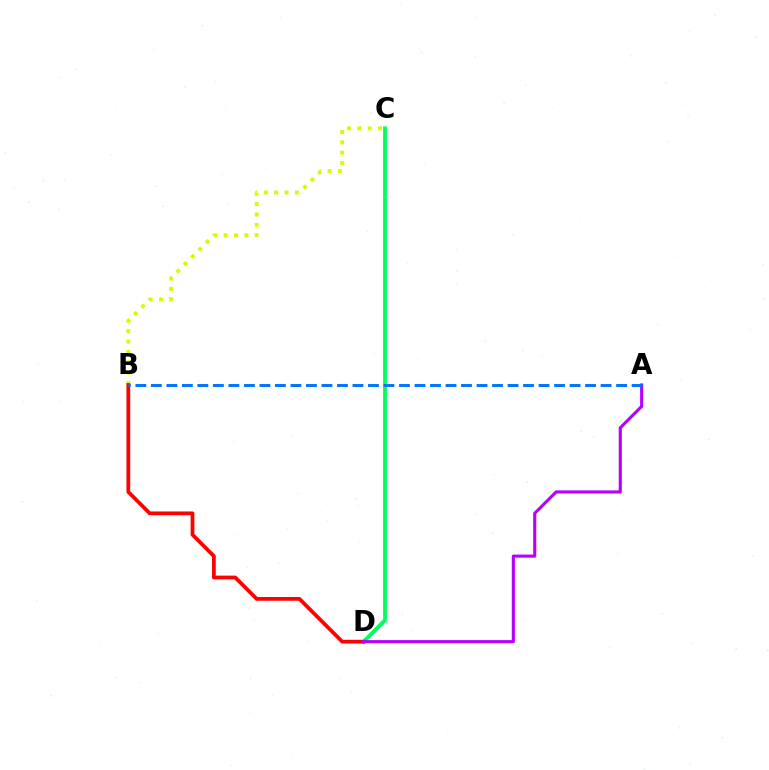{('C', 'D'): [{'color': '#00ff5c', 'line_style': 'solid', 'thickness': 2.74}], ('B', 'C'): [{'color': '#d1ff00', 'line_style': 'dotted', 'thickness': 2.82}], ('B', 'D'): [{'color': '#ff0000', 'line_style': 'solid', 'thickness': 2.7}], ('A', 'D'): [{'color': '#b900ff', 'line_style': 'solid', 'thickness': 2.24}], ('A', 'B'): [{'color': '#0074ff', 'line_style': 'dashed', 'thickness': 2.11}]}